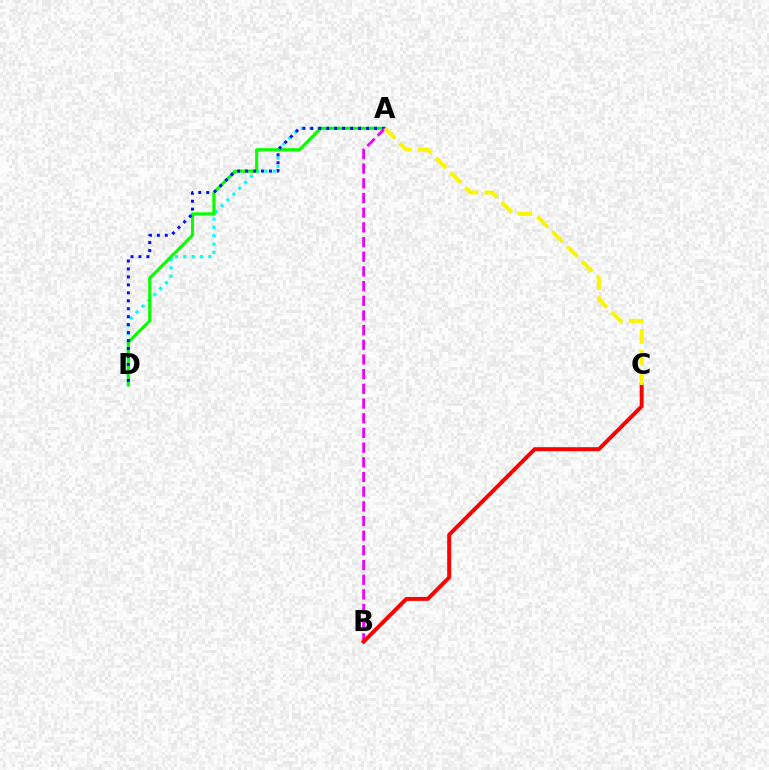{('A', 'D'): [{'color': '#00fff6', 'line_style': 'dotted', 'thickness': 2.26}, {'color': '#08ff00', 'line_style': 'solid', 'thickness': 2.25}, {'color': '#0010ff', 'line_style': 'dotted', 'thickness': 2.16}], ('A', 'B'): [{'color': '#ee00ff', 'line_style': 'dashed', 'thickness': 1.99}], ('B', 'C'): [{'color': '#ff0000', 'line_style': 'solid', 'thickness': 2.84}], ('A', 'C'): [{'color': '#fcf500', 'line_style': 'dashed', 'thickness': 2.85}]}